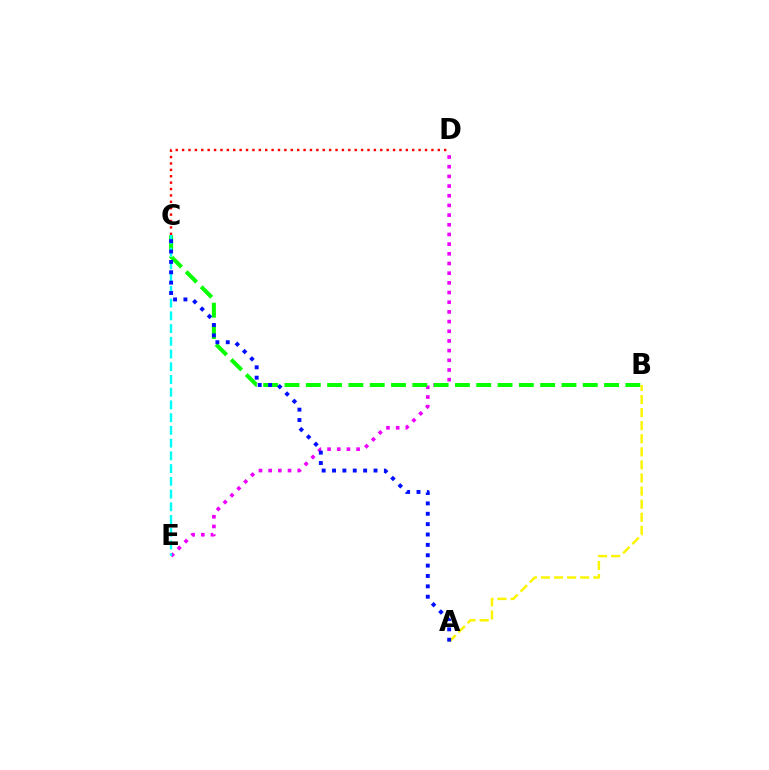{('D', 'E'): [{'color': '#ee00ff', 'line_style': 'dotted', 'thickness': 2.63}], ('B', 'C'): [{'color': '#08ff00', 'line_style': 'dashed', 'thickness': 2.89}], ('C', 'D'): [{'color': '#ff0000', 'line_style': 'dotted', 'thickness': 1.74}], ('C', 'E'): [{'color': '#00fff6', 'line_style': 'dashed', 'thickness': 1.73}], ('A', 'B'): [{'color': '#fcf500', 'line_style': 'dashed', 'thickness': 1.78}], ('A', 'C'): [{'color': '#0010ff', 'line_style': 'dotted', 'thickness': 2.82}]}